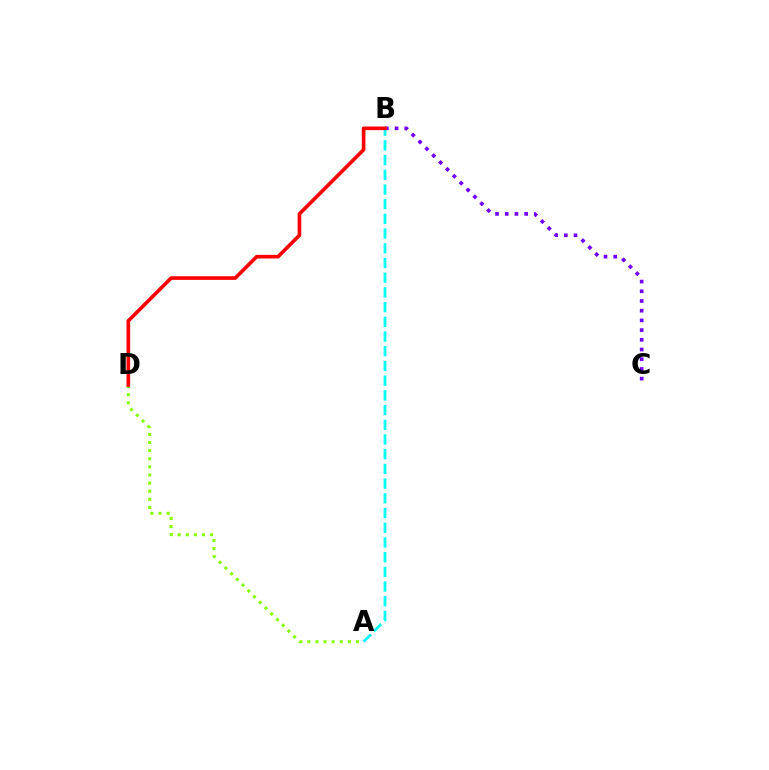{('B', 'C'): [{'color': '#7200ff', 'line_style': 'dotted', 'thickness': 2.64}], ('A', 'D'): [{'color': '#84ff00', 'line_style': 'dotted', 'thickness': 2.2}], ('A', 'B'): [{'color': '#00fff6', 'line_style': 'dashed', 'thickness': 2.0}], ('B', 'D'): [{'color': '#ff0000', 'line_style': 'solid', 'thickness': 2.62}]}